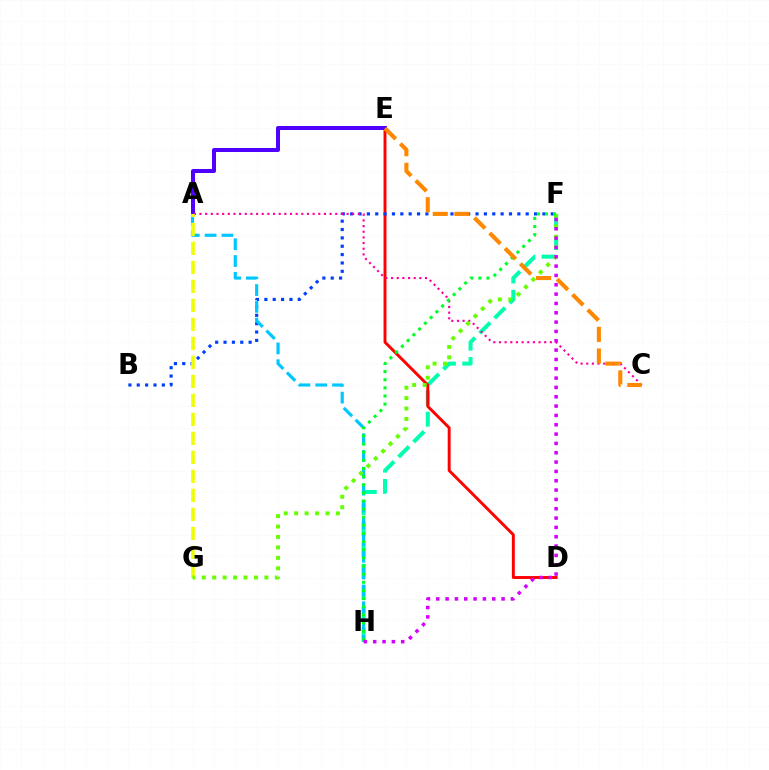{('F', 'H'): [{'color': '#00ffaf', 'line_style': 'dashed', 'thickness': 2.89}, {'color': '#00ff27', 'line_style': 'dotted', 'thickness': 2.21}, {'color': '#d600ff', 'line_style': 'dotted', 'thickness': 2.54}], ('D', 'E'): [{'color': '#ff0000', 'line_style': 'solid', 'thickness': 2.1}], ('B', 'F'): [{'color': '#003fff', 'line_style': 'dotted', 'thickness': 2.27}], ('A', 'E'): [{'color': '#4f00ff', 'line_style': 'solid', 'thickness': 2.88}], ('A', 'H'): [{'color': '#00c7ff', 'line_style': 'dashed', 'thickness': 2.28}], ('A', 'C'): [{'color': '#ff00a0', 'line_style': 'dotted', 'thickness': 1.54}], ('A', 'G'): [{'color': '#eeff00', 'line_style': 'dashed', 'thickness': 2.58}], ('F', 'G'): [{'color': '#66ff00', 'line_style': 'dotted', 'thickness': 2.84}], ('C', 'E'): [{'color': '#ff8800', 'line_style': 'dashed', 'thickness': 2.94}]}